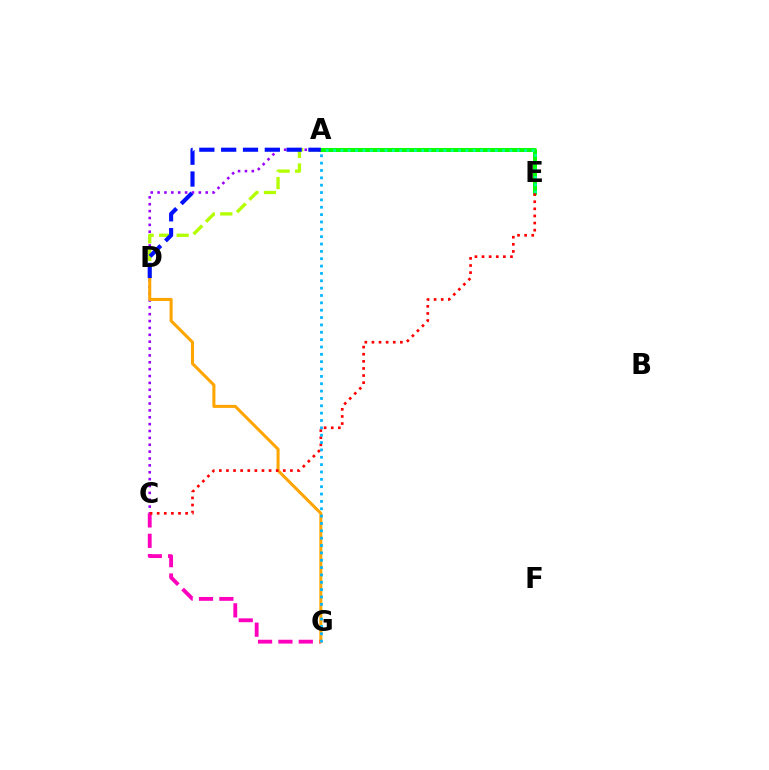{('A', 'E'): [{'color': '#08ff00', 'line_style': 'solid', 'thickness': 2.88}, {'color': '#00ff9d', 'line_style': 'dotted', 'thickness': 2.0}], ('A', 'C'): [{'color': '#9b00ff', 'line_style': 'dotted', 'thickness': 1.87}], ('C', 'G'): [{'color': '#ff00bd', 'line_style': 'dashed', 'thickness': 2.77}], ('D', 'G'): [{'color': '#ffa500', 'line_style': 'solid', 'thickness': 2.19}], ('C', 'E'): [{'color': '#ff0000', 'line_style': 'dotted', 'thickness': 1.93}], ('A', 'D'): [{'color': '#b3ff00', 'line_style': 'dashed', 'thickness': 2.38}, {'color': '#0010ff', 'line_style': 'dashed', 'thickness': 2.97}], ('A', 'G'): [{'color': '#00b5ff', 'line_style': 'dotted', 'thickness': 2.0}]}